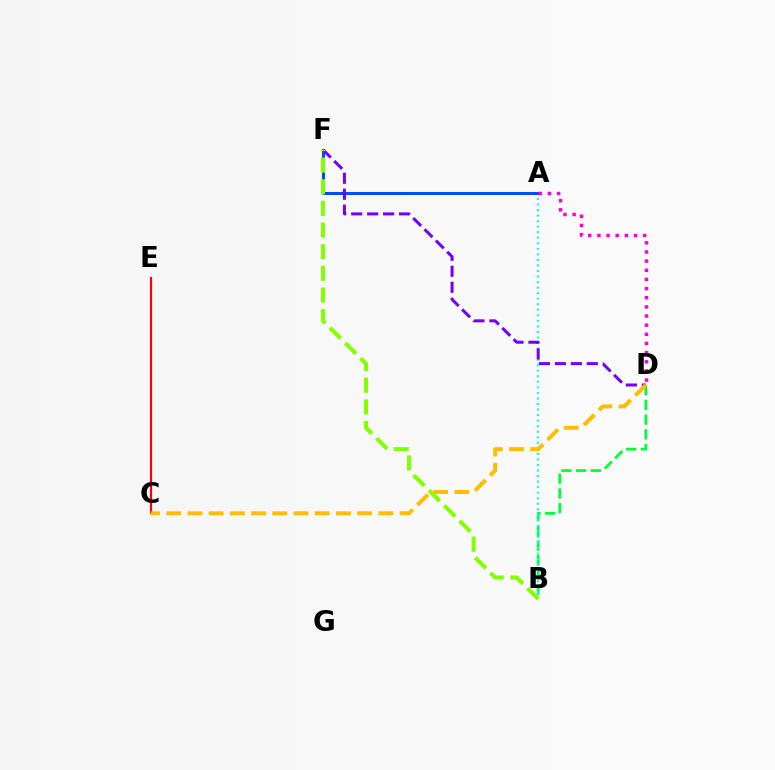{('B', 'D'): [{'color': '#00ff39', 'line_style': 'dashed', 'thickness': 2.0}], ('A', 'B'): [{'color': '#00fff6', 'line_style': 'dotted', 'thickness': 1.51}], ('A', 'F'): [{'color': '#004bff', 'line_style': 'solid', 'thickness': 2.18}], ('A', 'D'): [{'color': '#ff00cf', 'line_style': 'dotted', 'thickness': 2.49}], ('D', 'F'): [{'color': '#7200ff', 'line_style': 'dashed', 'thickness': 2.17}], ('B', 'F'): [{'color': '#84ff00', 'line_style': 'dashed', 'thickness': 2.94}], ('C', 'E'): [{'color': '#ff0000', 'line_style': 'solid', 'thickness': 1.57}], ('C', 'D'): [{'color': '#ffbd00', 'line_style': 'dashed', 'thickness': 2.88}]}